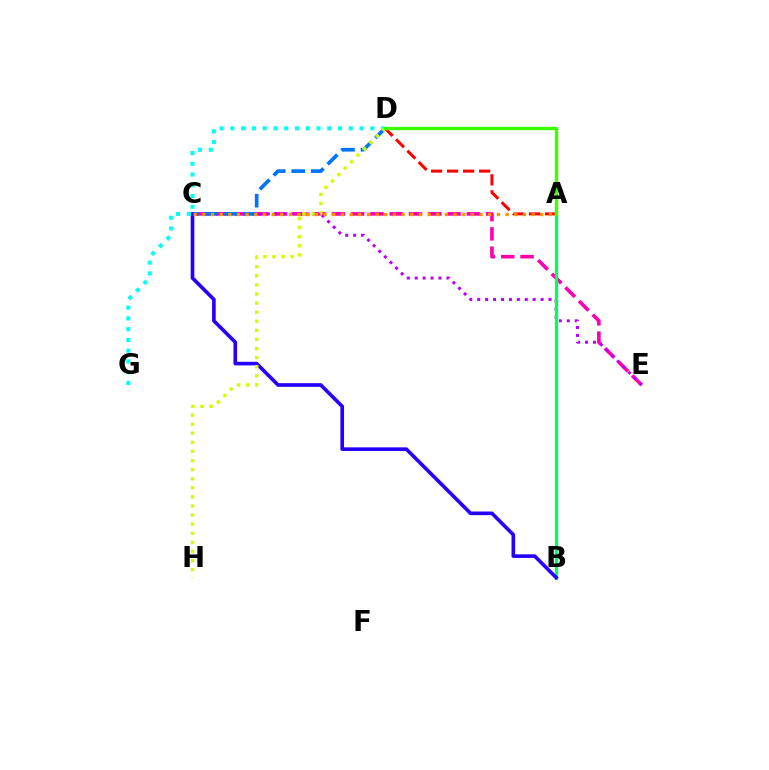{('C', 'E'): [{'color': '#ff00ac', 'line_style': 'dashed', 'thickness': 2.62}, {'color': '#b900ff', 'line_style': 'dotted', 'thickness': 2.15}], ('A', 'D'): [{'color': '#ff0000', 'line_style': 'dashed', 'thickness': 2.18}, {'color': '#3dff00', 'line_style': 'solid', 'thickness': 2.46}], ('C', 'D'): [{'color': '#0074ff', 'line_style': 'dashed', 'thickness': 2.65}], ('A', 'B'): [{'color': '#00ff5c', 'line_style': 'solid', 'thickness': 2.35}], ('B', 'C'): [{'color': '#2500ff', 'line_style': 'solid', 'thickness': 2.61}], ('D', 'G'): [{'color': '#00fff6', 'line_style': 'dotted', 'thickness': 2.92}], ('A', 'C'): [{'color': '#ff9400', 'line_style': 'dotted', 'thickness': 2.35}], ('D', 'H'): [{'color': '#d1ff00', 'line_style': 'dotted', 'thickness': 2.47}]}